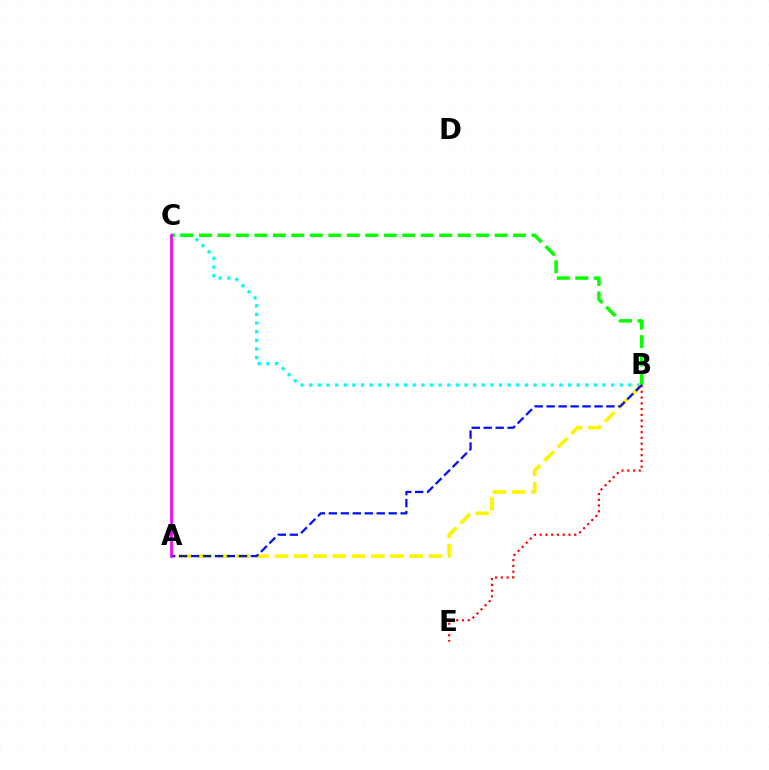{('B', 'C'): [{'color': '#00fff6', 'line_style': 'dotted', 'thickness': 2.34}, {'color': '#08ff00', 'line_style': 'dashed', 'thickness': 2.51}], ('A', 'B'): [{'color': '#fcf500', 'line_style': 'dashed', 'thickness': 2.61}, {'color': '#0010ff', 'line_style': 'dashed', 'thickness': 1.63}], ('B', 'E'): [{'color': '#ff0000', 'line_style': 'dotted', 'thickness': 1.56}], ('A', 'C'): [{'color': '#ee00ff', 'line_style': 'solid', 'thickness': 1.93}]}